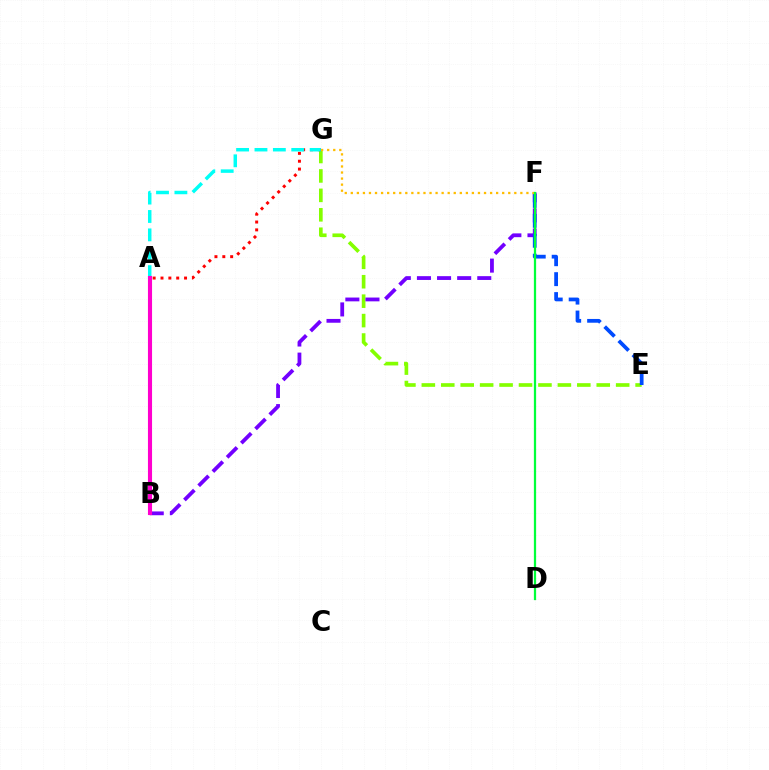{('E', 'G'): [{'color': '#84ff00', 'line_style': 'dashed', 'thickness': 2.64}], ('B', 'F'): [{'color': '#7200ff', 'line_style': 'dashed', 'thickness': 2.73}], ('A', 'G'): [{'color': '#ff0000', 'line_style': 'dotted', 'thickness': 2.13}, {'color': '#00fff6', 'line_style': 'dashed', 'thickness': 2.5}], ('E', 'F'): [{'color': '#004bff', 'line_style': 'dashed', 'thickness': 2.71}], ('A', 'B'): [{'color': '#ff00cf', 'line_style': 'solid', 'thickness': 2.95}], ('F', 'G'): [{'color': '#ffbd00', 'line_style': 'dotted', 'thickness': 1.65}], ('D', 'F'): [{'color': '#00ff39', 'line_style': 'solid', 'thickness': 1.62}]}